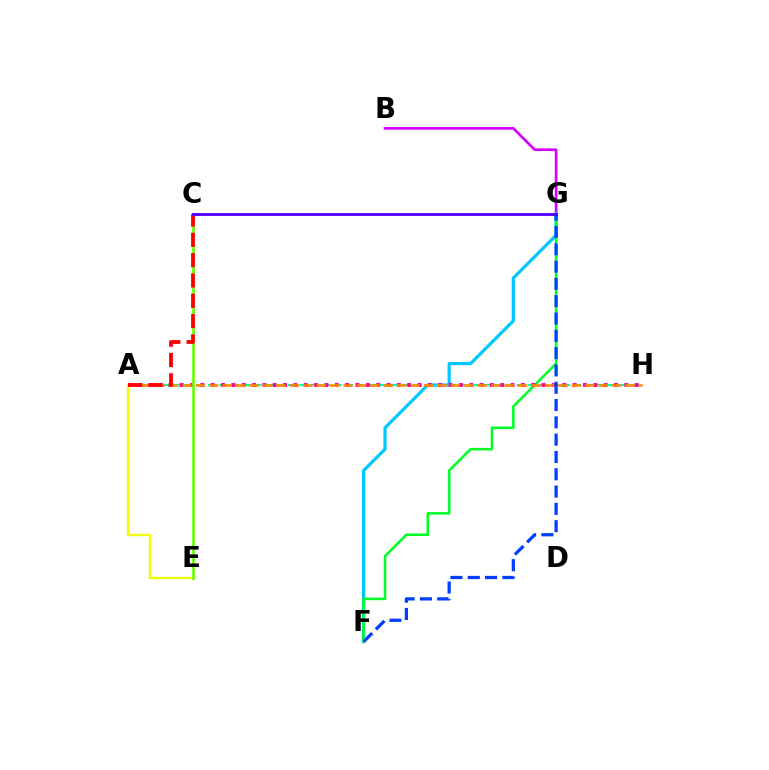{('B', 'G'): [{'color': '#d600ff', 'line_style': 'solid', 'thickness': 1.94}], ('A', 'E'): [{'color': '#eeff00', 'line_style': 'solid', 'thickness': 1.71}], ('F', 'G'): [{'color': '#00c7ff', 'line_style': 'solid', 'thickness': 2.29}, {'color': '#00ff27', 'line_style': 'solid', 'thickness': 1.84}, {'color': '#003fff', 'line_style': 'dashed', 'thickness': 2.35}], ('A', 'H'): [{'color': '#00ffaf', 'line_style': 'dashed', 'thickness': 1.55}, {'color': '#ff00a0', 'line_style': 'dotted', 'thickness': 2.81}, {'color': '#ff8800', 'line_style': 'dashed', 'thickness': 1.82}], ('C', 'E'): [{'color': '#66ff00', 'line_style': 'solid', 'thickness': 1.9}], ('A', 'C'): [{'color': '#ff0000', 'line_style': 'dashed', 'thickness': 2.76}], ('C', 'G'): [{'color': '#4f00ff', 'line_style': 'solid', 'thickness': 2.08}]}